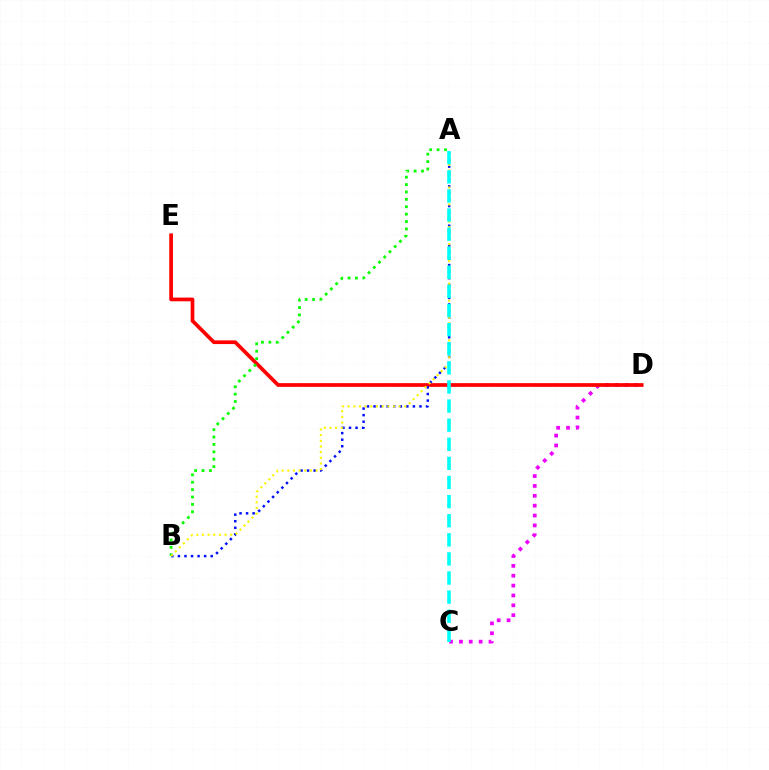{('C', 'D'): [{'color': '#ee00ff', 'line_style': 'dotted', 'thickness': 2.68}], ('D', 'E'): [{'color': '#ff0000', 'line_style': 'solid', 'thickness': 2.67}], ('A', 'B'): [{'color': '#0010ff', 'line_style': 'dotted', 'thickness': 1.78}, {'color': '#08ff00', 'line_style': 'dotted', 'thickness': 2.01}, {'color': '#fcf500', 'line_style': 'dotted', 'thickness': 1.54}], ('A', 'C'): [{'color': '#00fff6', 'line_style': 'dashed', 'thickness': 2.6}]}